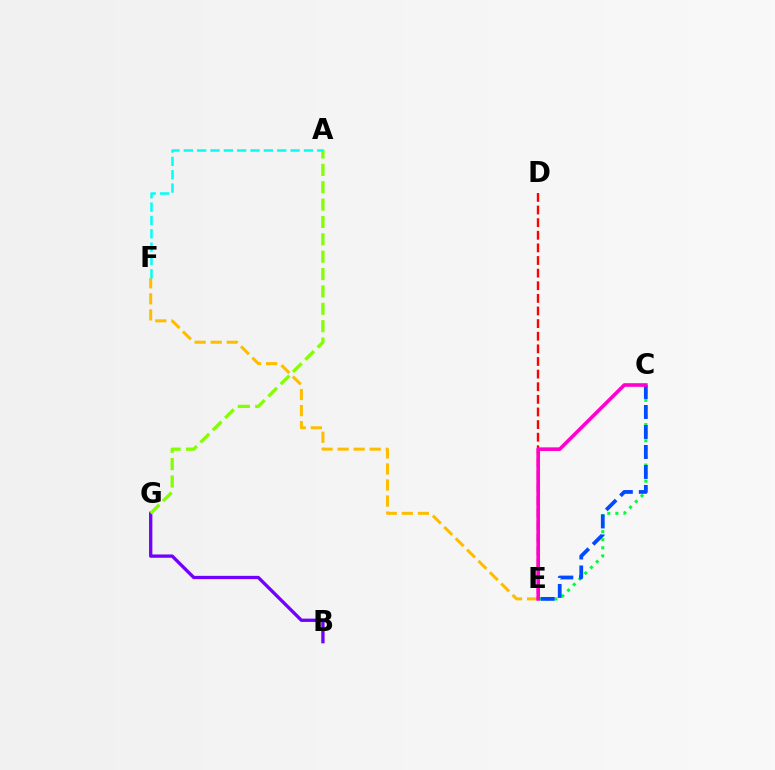{('B', 'G'): [{'color': '#7200ff', 'line_style': 'solid', 'thickness': 2.39}], ('E', 'F'): [{'color': '#ffbd00', 'line_style': 'dashed', 'thickness': 2.18}], ('C', 'E'): [{'color': '#00ff39', 'line_style': 'dotted', 'thickness': 2.2}, {'color': '#004bff', 'line_style': 'dashed', 'thickness': 2.72}, {'color': '#ff00cf', 'line_style': 'solid', 'thickness': 2.6}], ('D', 'E'): [{'color': '#ff0000', 'line_style': 'dashed', 'thickness': 1.71}], ('A', 'G'): [{'color': '#84ff00', 'line_style': 'dashed', 'thickness': 2.36}], ('A', 'F'): [{'color': '#00fff6', 'line_style': 'dashed', 'thickness': 1.81}]}